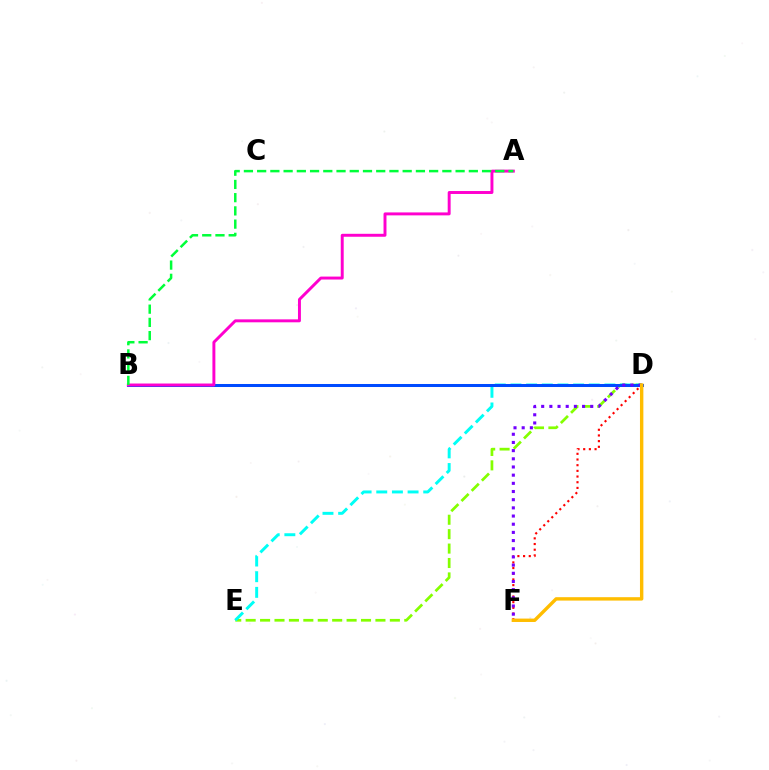{('D', 'E'): [{'color': '#84ff00', 'line_style': 'dashed', 'thickness': 1.96}, {'color': '#00fff6', 'line_style': 'dashed', 'thickness': 2.13}], ('B', 'D'): [{'color': '#004bff', 'line_style': 'solid', 'thickness': 2.17}], ('D', 'F'): [{'color': '#ff0000', 'line_style': 'dotted', 'thickness': 1.54}, {'color': '#7200ff', 'line_style': 'dotted', 'thickness': 2.22}, {'color': '#ffbd00', 'line_style': 'solid', 'thickness': 2.45}], ('A', 'B'): [{'color': '#ff00cf', 'line_style': 'solid', 'thickness': 2.12}, {'color': '#00ff39', 'line_style': 'dashed', 'thickness': 1.8}]}